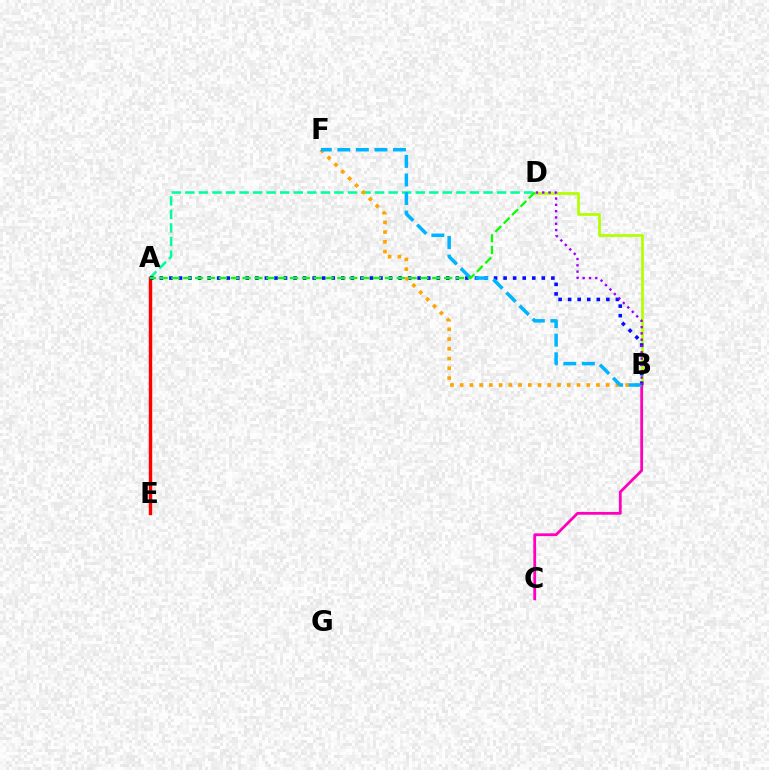{('A', 'D'): [{'color': '#00ff9d', 'line_style': 'dashed', 'thickness': 1.84}, {'color': '#08ff00', 'line_style': 'dashed', 'thickness': 1.61}], ('B', 'D'): [{'color': '#b3ff00', 'line_style': 'solid', 'thickness': 1.95}, {'color': '#9b00ff', 'line_style': 'dotted', 'thickness': 1.71}], ('A', 'E'): [{'color': '#ff0000', 'line_style': 'solid', 'thickness': 2.46}], ('A', 'B'): [{'color': '#0010ff', 'line_style': 'dotted', 'thickness': 2.59}], ('B', 'C'): [{'color': '#ff00bd', 'line_style': 'solid', 'thickness': 2.01}], ('B', 'F'): [{'color': '#ffa500', 'line_style': 'dotted', 'thickness': 2.65}, {'color': '#00b5ff', 'line_style': 'dashed', 'thickness': 2.52}]}